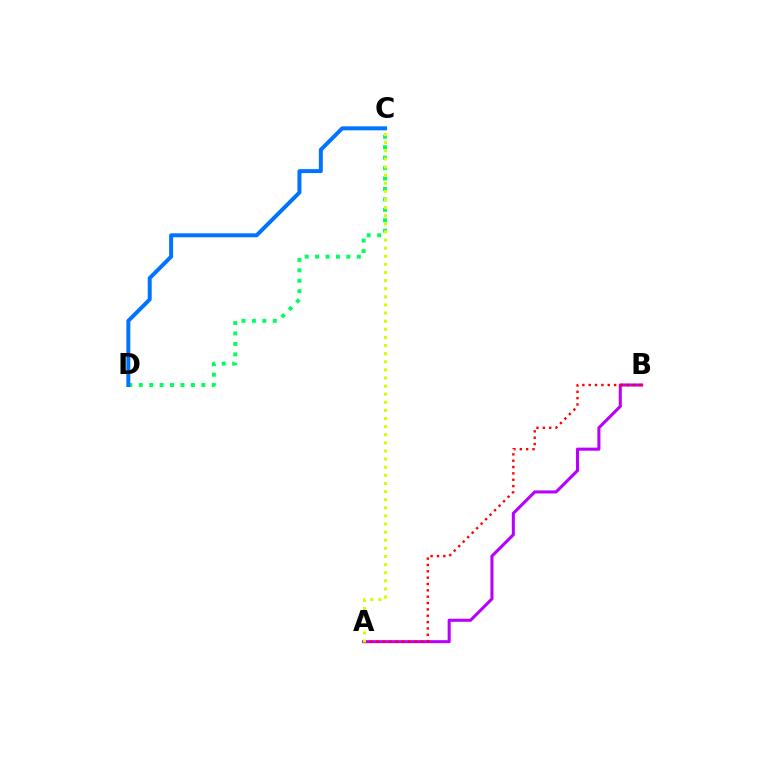{('A', 'B'): [{'color': '#b900ff', 'line_style': 'solid', 'thickness': 2.2}, {'color': '#ff0000', 'line_style': 'dotted', 'thickness': 1.72}], ('C', 'D'): [{'color': '#00ff5c', 'line_style': 'dotted', 'thickness': 2.83}, {'color': '#0074ff', 'line_style': 'solid', 'thickness': 2.86}], ('A', 'C'): [{'color': '#d1ff00', 'line_style': 'dotted', 'thickness': 2.2}]}